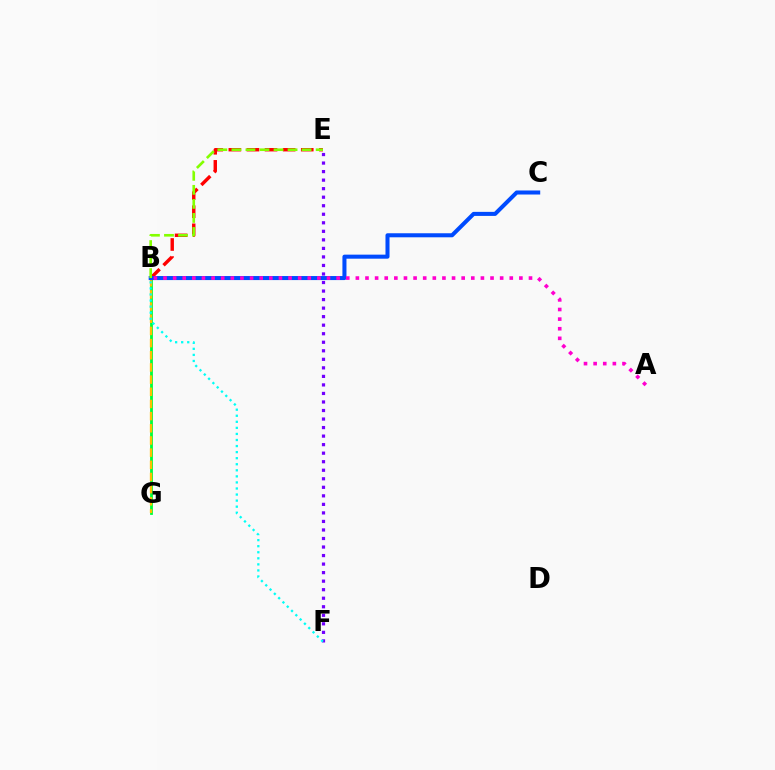{('E', 'F'): [{'color': '#7200ff', 'line_style': 'dotted', 'thickness': 2.32}], ('B', 'G'): [{'color': '#00ff39', 'line_style': 'solid', 'thickness': 2.02}, {'color': '#ffbd00', 'line_style': 'dashed', 'thickness': 1.65}], ('B', 'E'): [{'color': '#ff0000', 'line_style': 'dashed', 'thickness': 2.46}, {'color': '#84ff00', 'line_style': 'dashed', 'thickness': 1.91}], ('B', 'C'): [{'color': '#004bff', 'line_style': 'solid', 'thickness': 2.91}], ('A', 'B'): [{'color': '#ff00cf', 'line_style': 'dotted', 'thickness': 2.61}], ('B', 'F'): [{'color': '#00fff6', 'line_style': 'dotted', 'thickness': 1.65}]}